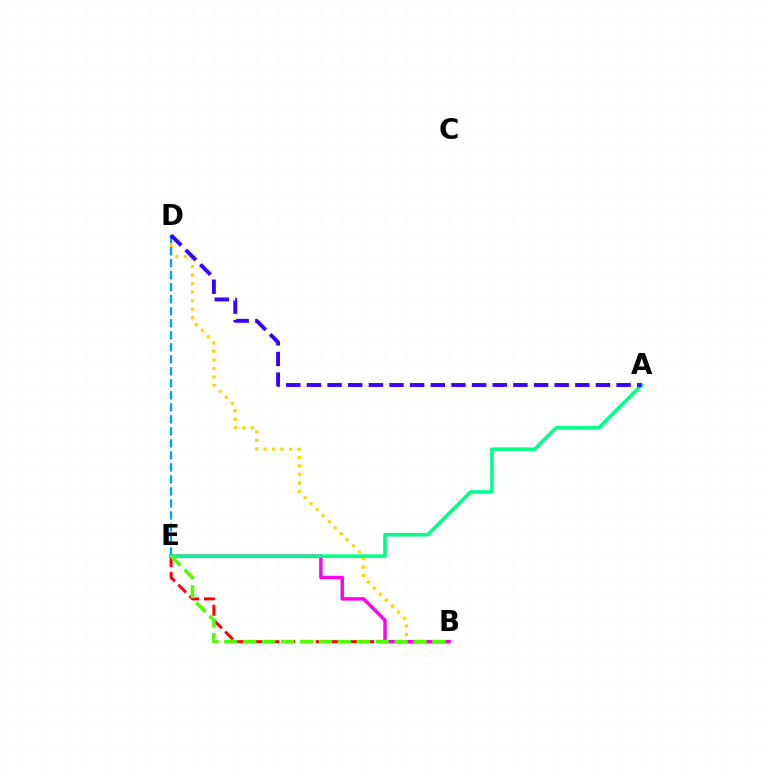{('B', 'D'): [{'color': '#ffd500', 'line_style': 'dotted', 'thickness': 2.31}], ('B', 'E'): [{'color': '#ff0000', 'line_style': 'dashed', 'thickness': 2.14}, {'color': '#ff00ed', 'line_style': 'solid', 'thickness': 2.47}, {'color': '#4fff00', 'line_style': 'dashed', 'thickness': 2.57}], ('D', 'E'): [{'color': '#009eff', 'line_style': 'dashed', 'thickness': 1.63}], ('A', 'E'): [{'color': '#00ff86', 'line_style': 'solid', 'thickness': 2.56}], ('A', 'D'): [{'color': '#3700ff', 'line_style': 'dashed', 'thickness': 2.8}]}